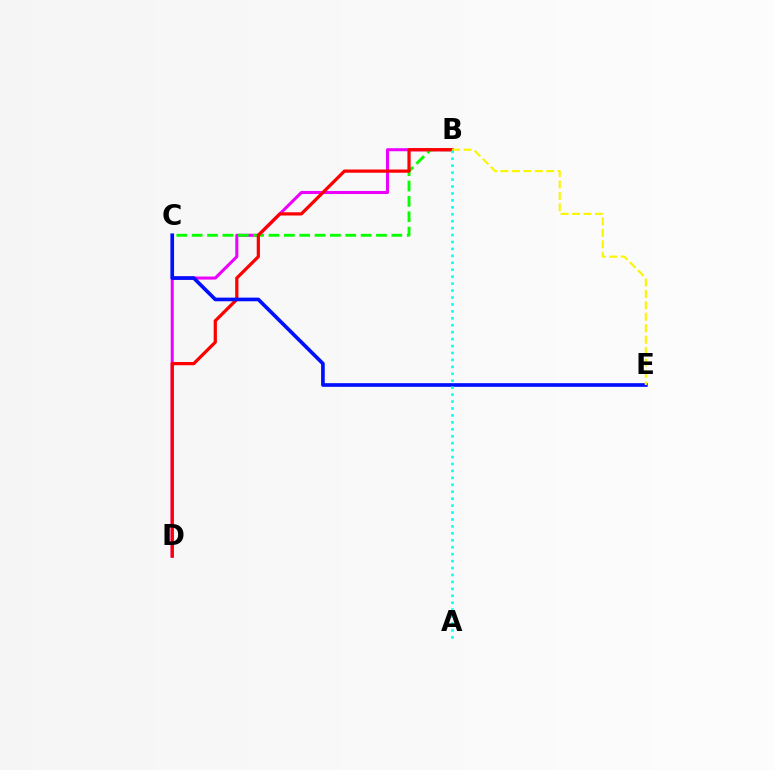{('B', 'D'): [{'color': '#ee00ff', 'line_style': 'solid', 'thickness': 2.19}, {'color': '#ff0000', 'line_style': 'solid', 'thickness': 2.33}], ('B', 'C'): [{'color': '#08ff00', 'line_style': 'dashed', 'thickness': 2.09}], ('C', 'E'): [{'color': '#0010ff', 'line_style': 'solid', 'thickness': 2.64}], ('B', 'E'): [{'color': '#fcf500', 'line_style': 'dashed', 'thickness': 1.55}], ('A', 'B'): [{'color': '#00fff6', 'line_style': 'dotted', 'thickness': 1.88}]}